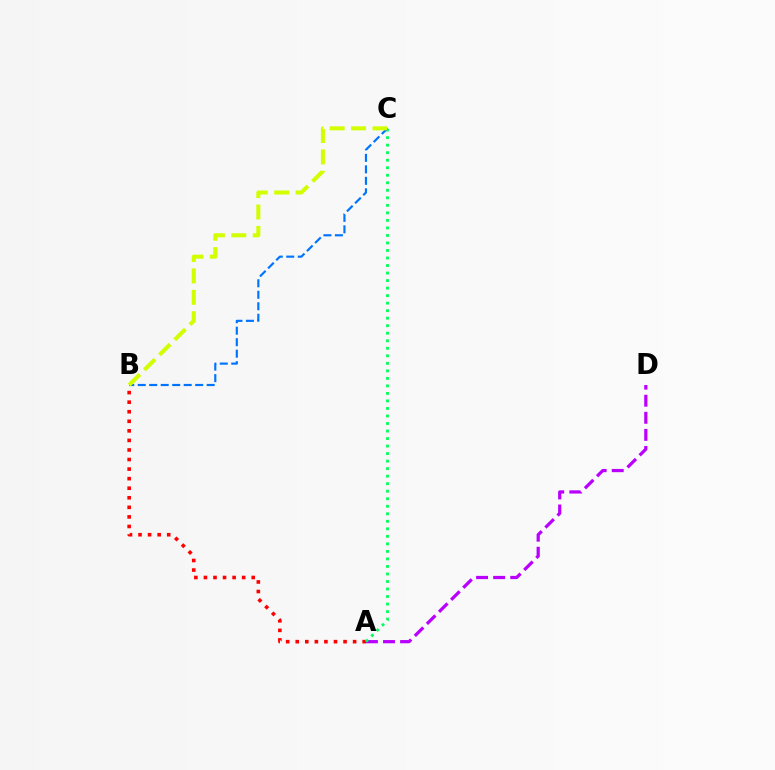{('A', 'D'): [{'color': '#b900ff', 'line_style': 'dashed', 'thickness': 2.32}], ('A', 'B'): [{'color': '#ff0000', 'line_style': 'dotted', 'thickness': 2.6}], ('A', 'C'): [{'color': '#00ff5c', 'line_style': 'dotted', 'thickness': 2.04}], ('B', 'C'): [{'color': '#0074ff', 'line_style': 'dashed', 'thickness': 1.56}, {'color': '#d1ff00', 'line_style': 'dashed', 'thickness': 2.91}]}